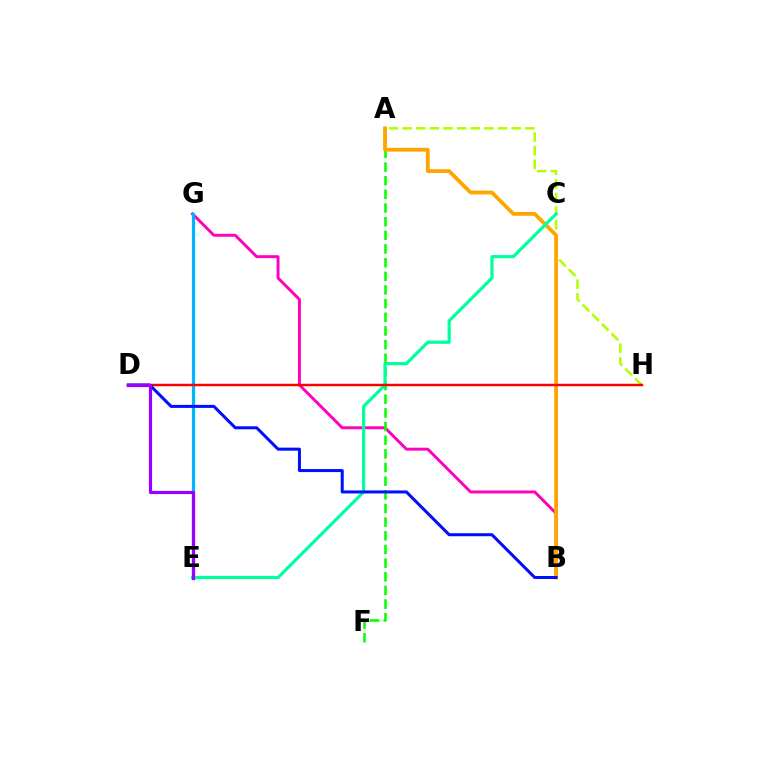{('B', 'G'): [{'color': '#ff00bd', 'line_style': 'solid', 'thickness': 2.11}], ('E', 'G'): [{'color': '#00b5ff', 'line_style': 'solid', 'thickness': 2.32}], ('A', 'F'): [{'color': '#08ff00', 'line_style': 'dashed', 'thickness': 1.86}], ('A', 'H'): [{'color': '#b3ff00', 'line_style': 'dashed', 'thickness': 1.85}], ('A', 'B'): [{'color': '#ffa500', 'line_style': 'solid', 'thickness': 2.73}], ('C', 'E'): [{'color': '#00ff9d', 'line_style': 'solid', 'thickness': 2.3}], ('D', 'H'): [{'color': '#ff0000', 'line_style': 'solid', 'thickness': 1.78}], ('B', 'D'): [{'color': '#0010ff', 'line_style': 'solid', 'thickness': 2.18}], ('D', 'E'): [{'color': '#9b00ff', 'line_style': 'solid', 'thickness': 2.29}]}